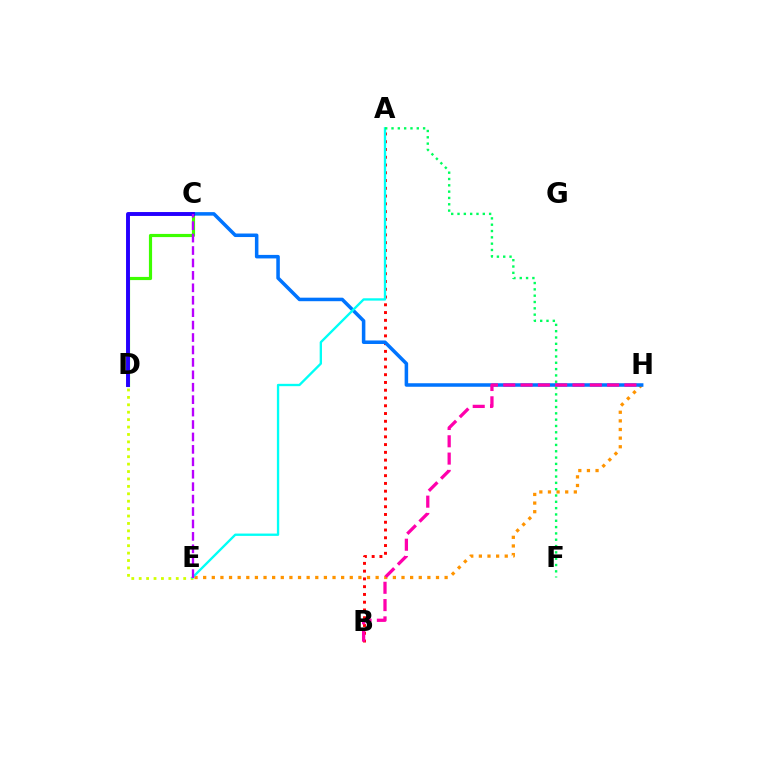{('D', 'E'): [{'color': '#d1ff00', 'line_style': 'dotted', 'thickness': 2.01}], ('A', 'B'): [{'color': '#ff0000', 'line_style': 'dotted', 'thickness': 2.11}], ('E', 'H'): [{'color': '#ff9400', 'line_style': 'dotted', 'thickness': 2.34}], ('C', 'D'): [{'color': '#3dff00', 'line_style': 'solid', 'thickness': 2.28}, {'color': '#2500ff', 'line_style': 'solid', 'thickness': 2.82}], ('C', 'H'): [{'color': '#0074ff', 'line_style': 'solid', 'thickness': 2.54}], ('A', 'E'): [{'color': '#00fff6', 'line_style': 'solid', 'thickness': 1.68}], ('A', 'F'): [{'color': '#00ff5c', 'line_style': 'dotted', 'thickness': 1.72}], ('C', 'E'): [{'color': '#b900ff', 'line_style': 'dashed', 'thickness': 1.69}], ('B', 'H'): [{'color': '#ff00ac', 'line_style': 'dashed', 'thickness': 2.35}]}